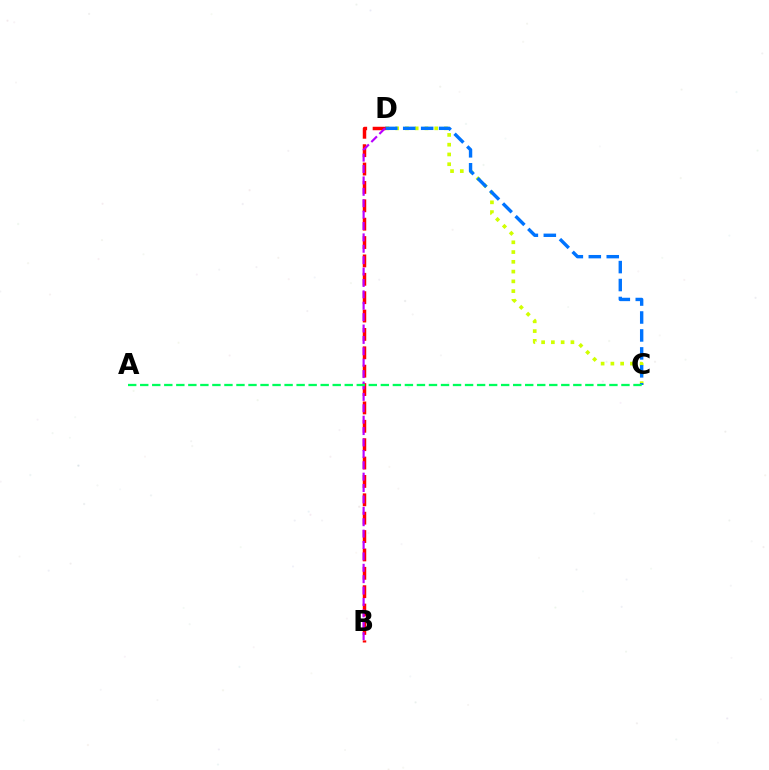{('C', 'D'): [{'color': '#d1ff00', 'line_style': 'dotted', 'thickness': 2.65}, {'color': '#0074ff', 'line_style': 'dashed', 'thickness': 2.44}], ('B', 'D'): [{'color': '#ff0000', 'line_style': 'dashed', 'thickness': 2.5}, {'color': '#b900ff', 'line_style': 'dashed', 'thickness': 1.55}], ('A', 'C'): [{'color': '#00ff5c', 'line_style': 'dashed', 'thickness': 1.63}]}